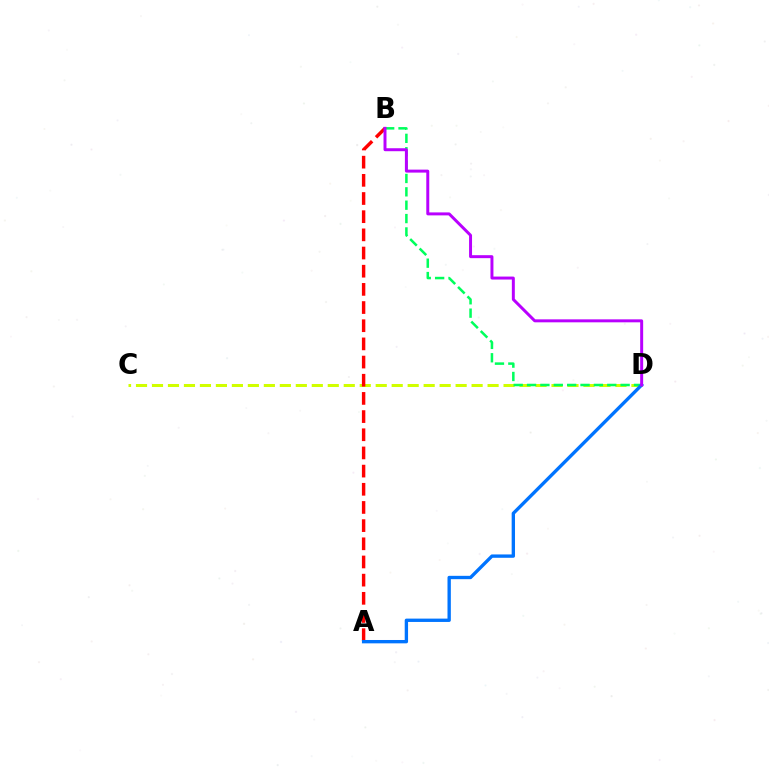{('C', 'D'): [{'color': '#d1ff00', 'line_style': 'dashed', 'thickness': 2.17}], ('A', 'B'): [{'color': '#ff0000', 'line_style': 'dashed', 'thickness': 2.47}], ('B', 'D'): [{'color': '#00ff5c', 'line_style': 'dashed', 'thickness': 1.82}, {'color': '#b900ff', 'line_style': 'solid', 'thickness': 2.14}], ('A', 'D'): [{'color': '#0074ff', 'line_style': 'solid', 'thickness': 2.41}]}